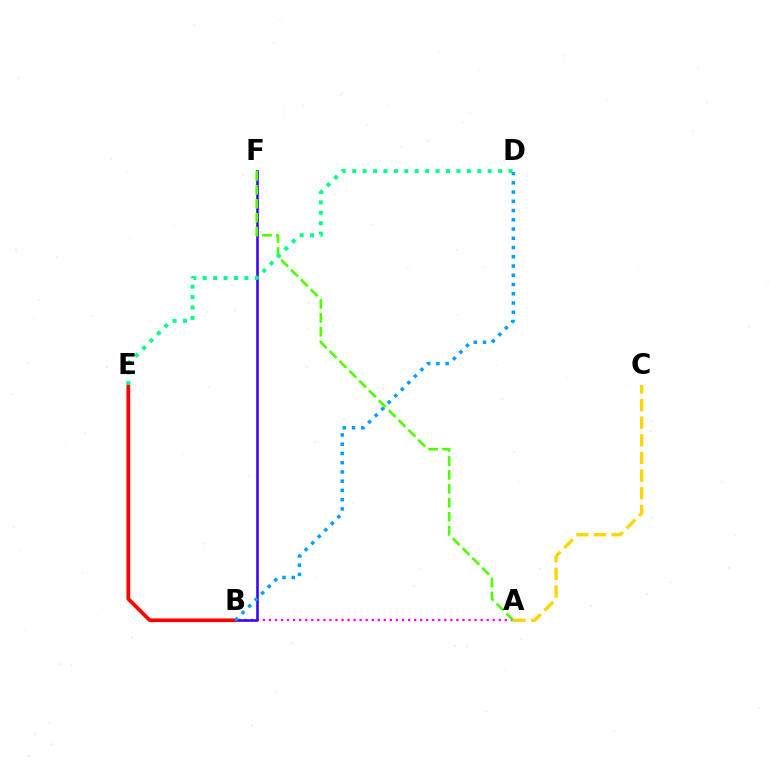{('A', 'B'): [{'color': '#ff00ed', 'line_style': 'dotted', 'thickness': 1.64}], ('B', 'F'): [{'color': '#3700ff', 'line_style': 'solid', 'thickness': 1.85}], ('A', 'F'): [{'color': '#4fff00', 'line_style': 'dashed', 'thickness': 1.89}], ('B', 'E'): [{'color': '#ff0000', 'line_style': 'solid', 'thickness': 2.67}], ('A', 'C'): [{'color': '#ffd500', 'line_style': 'dashed', 'thickness': 2.4}], ('B', 'D'): [{'color': '#009eff', 'line_style': 'dotted', 'thickness': 2.51}], ('D', 'E'): [{'color': '#00ff86', 'line_style': 'dotted', 'thickness': 2.83}]}